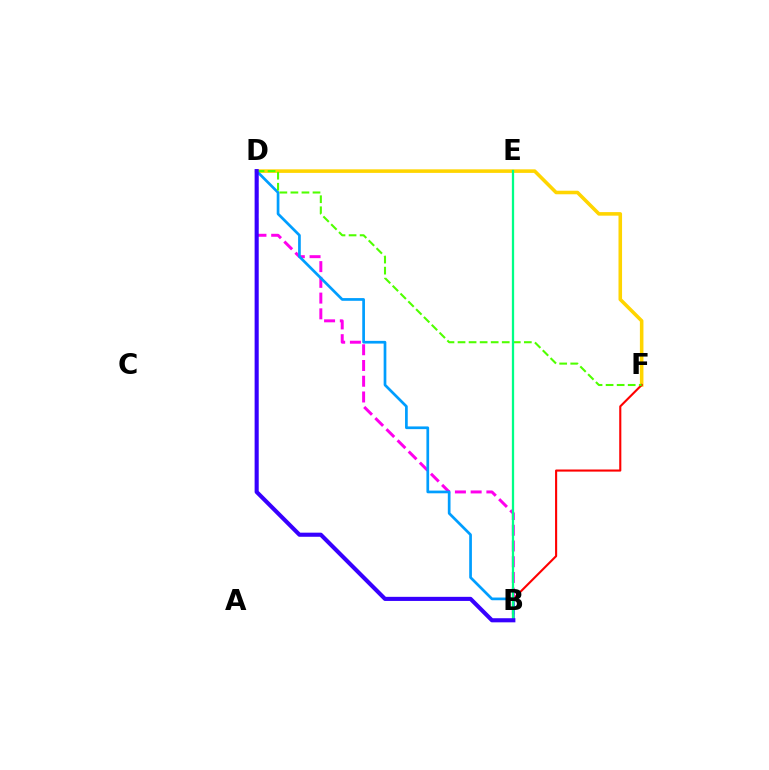{('D', 'F'): [{'color': '#ffd500', 'line_style': 'solid', 'thickness': 2.57}, {'color': '#4fff00', 'line_style': 'dashed', 'thickness': 1.5}], ('B', 'F'): [{'color': '#ff0000', 'line_style': 'solid', 'thickness': 1.52}], ('B', 'D'): [{'color': '#ff00ed', 'line_style': 'dashed', 'thickness': 2.14}, {'color': '#009eff', 'line_style': 'solid', 'thickness': 1.95}, {'color': '#3700ff', 'line_style': 'solid', 'thickness': 2.96}], ('B', 'E'): [{'color': '#00ff86', 'line_style': 'solid', 'thickness': 1.64}]}